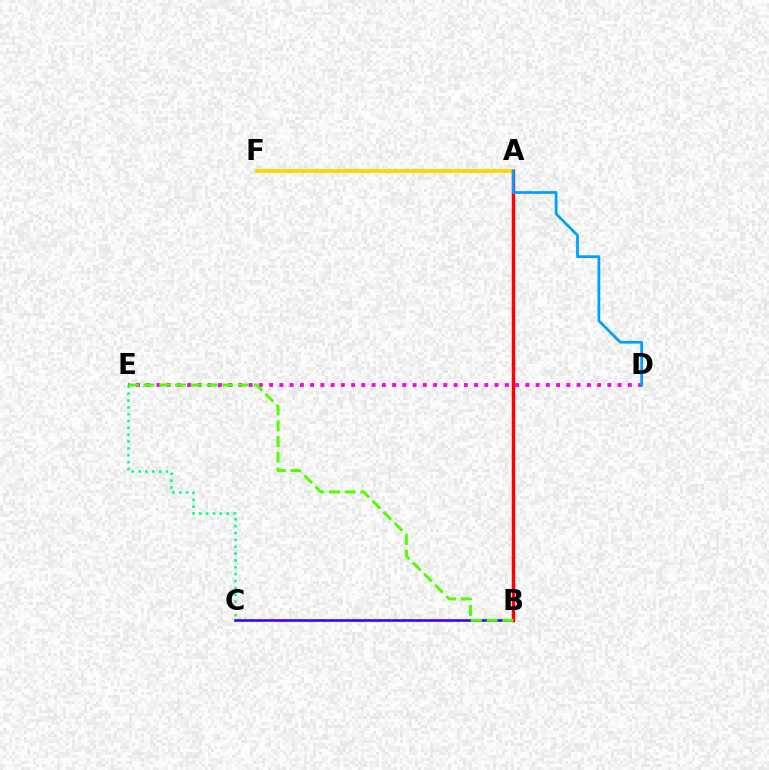{('D', 'E'): [{'color': '#ff00ed', 'line_style': 'dotted', 'thickness': 2.78}], ('A', 'F'): [{'color': '#ffd500', 'line_style': 'solid', 'thickness': 2.71}], ('B', 'C'): [{'color': '#3700ff', 'line_style': 'solid', 'thickness': 1.88}], ('A', 'B'): [{'color': '#ff0000', 'line_style': 'solid', 'thickness': 2.5}], ('C', 'E'): [{'color': '#00ff86', 'line_style': 'dotted', 'thickness': 1.86}], ('A', 'D'): [{'color': '#009eff', 'line_style': 'solid', 'thickness': 1.97}], ('B', 'E'): [{'color': '#4fff00', 'line_style': 'dashed', 'thickness': 2.14}]}